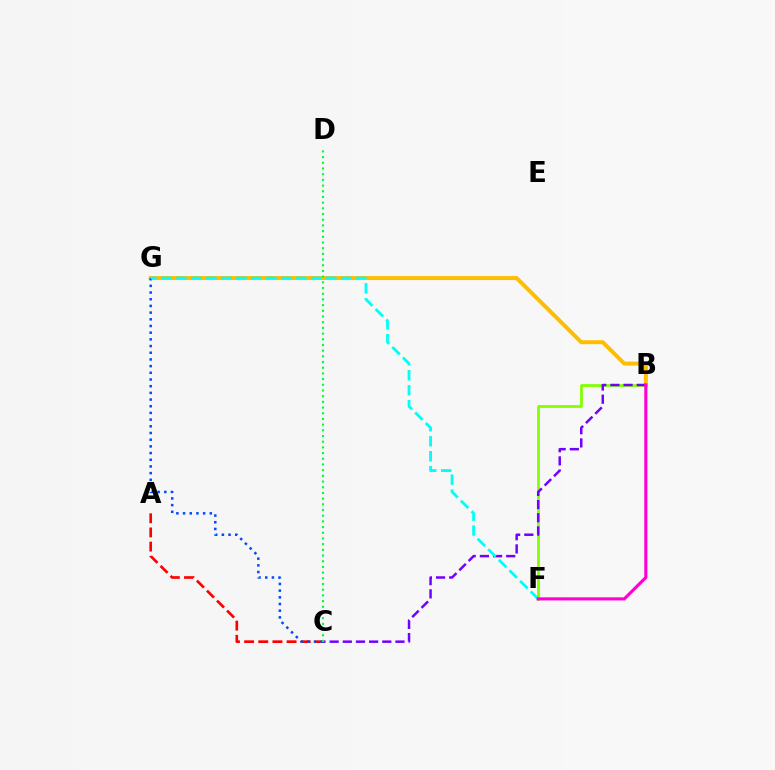{('A', 'C'): [{'color': '#ff0000', 'line_style': 'dashed', 'thickness': 1.92}], ('B', 'F'): [{'color': '#84ff00', 'line_style': 'solid', 'thickness': 2.0}, {'color': '#ff00cf', 'line_style': 'solid', 'thickness': 2.24}], ('B', 'G'): [{'color': '#ffbd00', 'line_style': 'solid', 'thickness': 2.86}], ('C', 'G'): [{'color': '#004bff', 'line_style': 'dotted', 'thickness': 1.82}], ('B', 'C'): [{'color': '#7200ff', 'line_style': 'dashed', 'thickness': 1.79}], ('C', 'D'): [{'color': '#00ff39', 'line_style': 'dotted', 'thickness': 1.55}], ('F', 'G'): [{'color': '#00fff6', 'line_style': 'dashed', 'thickness': 2.04}]}